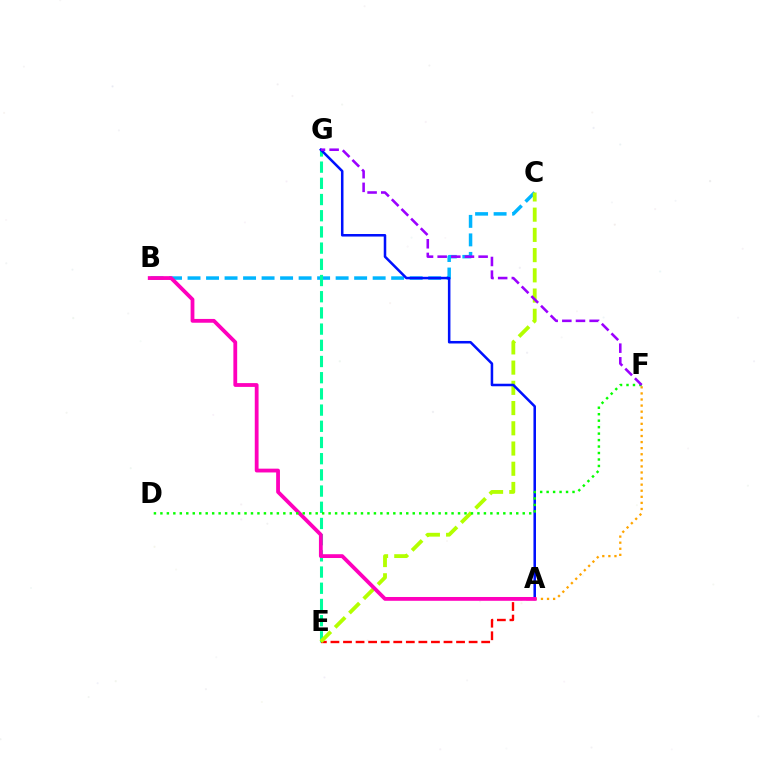{('B', 'C'): [{'color': '#00b5ff', 'line_style': 'dashed', 'thickness': 2.51}], ('E', 'G'): [{'color': '#00ff9d', 'line_style': 'dashed', 'thickness': 2.2}], ('A', 'E'): [{'color': '#ff0000', 'line_style': 'dashed', 'thickness': 1.71}], ('A', 'F'): [{'color': '#ffa500', 'line_style': 'dotted', 'thickness': 1.65}], ('C', 'E'): [{'color': '#b3ff00', 'line_style': 'dashed', 'thickness': 2.75}], ('A', 'G'): [{'color': '#0010ff', 'line_style': 'solid', 'thickness': 1.82}], ('A', 'B'): [{'color': '#ff00bd', 'line_style': 'solid', 'thickness': 2.74}], ('D', 'F'): [{'color': '#08ff00', 'line_style': 'dotted', 'thickness': 1.76}], ('F', 'G'): [{'color': '#9b00ff', 'line_style': 'dashed', 'thickness': 1.85}]}